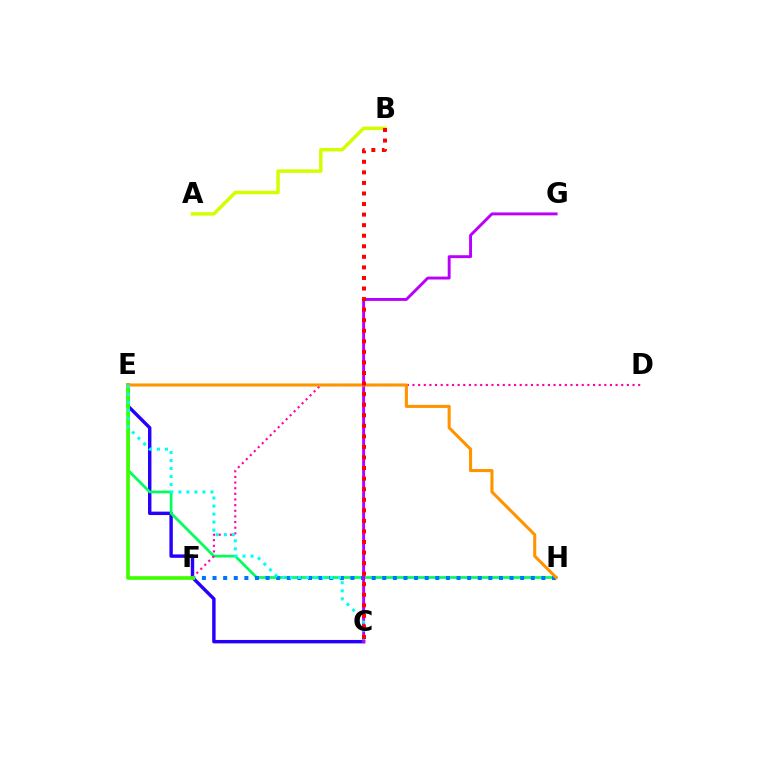{('C', 'E'): [{'color': '#2500ff', 'line_style': 'solid', 'thickness': 2.46}, {'color': '#00fff6', 'line_style': 'dotted', 'thickness': 2.18}], ('E', 'H'): [{'color': '#00ff5c', 'line_style': 'solid', 'thickness': 1.97}, {'color': '#ff9400', 'line_style': 'solid', 'thickness': 2.22}], ('A', 'B'): [{'color': '#d1ff00', 'line_style': 'solid', 'thickness': 2.49}], ('F', 'H'): [{'color': '#0074ff', 'line_style': 'dotted', 'thickness': 2.88}], ('C', 'G'): [{'color': '#b900ff', 'line_style': 'solid', 'thickness': 2.1}], ('D', 'F'): [{'color': '#ff00ac', 'line_style': 'dotted', 'thickness': 1.53}], ('E', 'F'): [{'color': '#3dff00', 'line_style': 'solid', 'thickness': 2.64}], ('B', 'C'): [{'color': '#ff0000', 'line_style': 'dotted', 'thickness': 2.87}]}